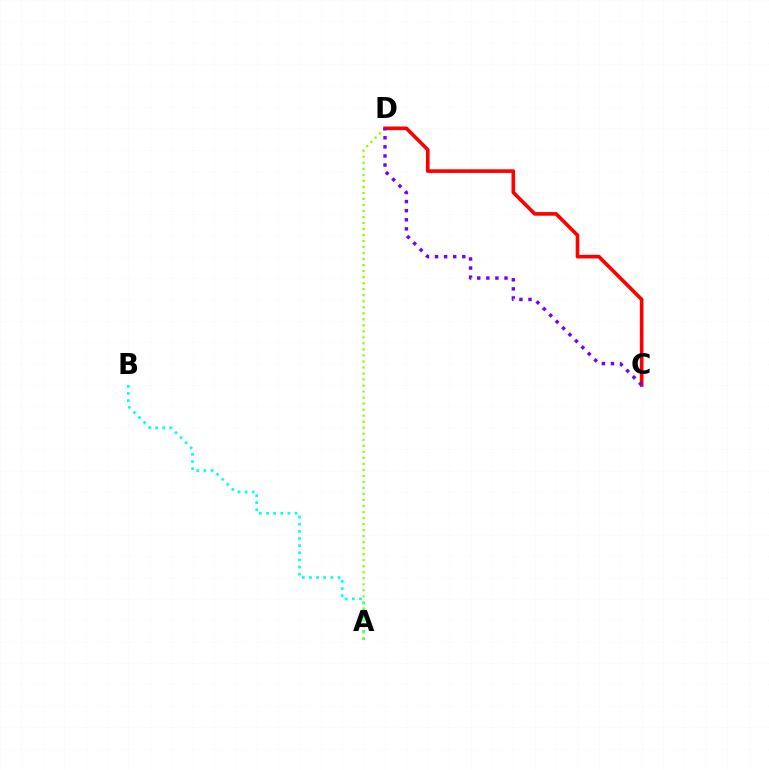{('A', 'B'): [{'color': '#00fff6', 'line_style': 'dotted', 'thickness': 1.94}], ('A', 'D'): [{'color': '#84ff00', 'line_style': 'dotted', 'thickness': 1.64}], ('C', 'D'): [{'color': '#ff0000', 'line_style': 'solid', 'thickness': 2.62}, {'color': '#7200ff', 'line_style': 'dotted', 'thickness': 2.47}]}